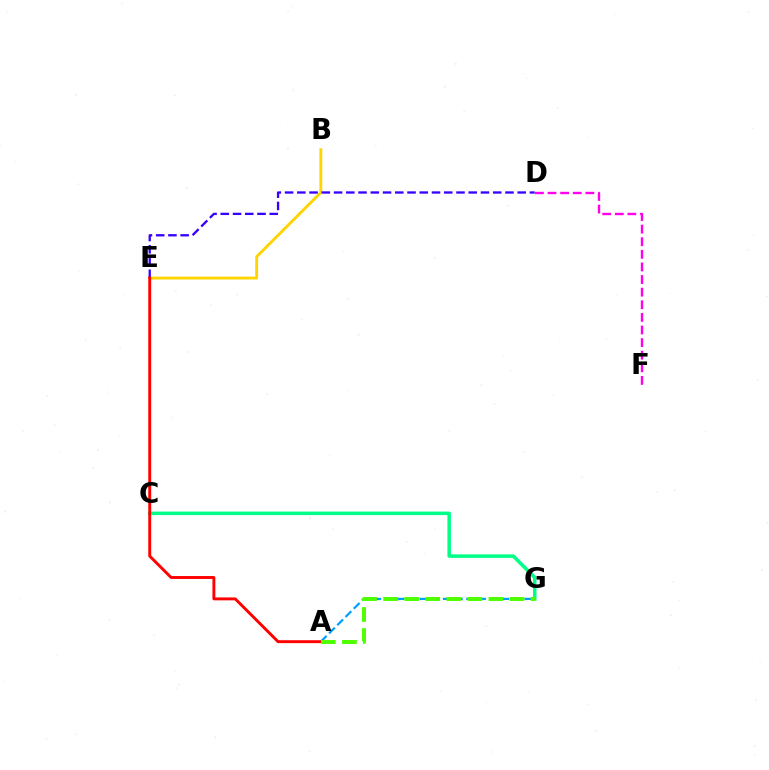{('A', 'G'): [{'color': '#009eff', 'line_style': 'dashed', 'thickness': 1.58}, {'color': '#4fff00', 'line_style': 'dashed', 'thickness': 2.86}], ('B', 'E'): [{'color': '#ffd500', 'line_style': 'solid', 'thickness': 2.07}], ('D', 'E'): [{'color': '#3700ff', 'line_style': 'dashed', 'thickness': 1.66}], ('C', 'G'): [{'color': '#00ff86', 'line_style': 'solid', 'thickness': 2.52}], ('A', 'E'): [{'color': '#ff0000', 'line_style': 'solid', 'thickness': 2.1}], ('D', 'F'): [{'color': '#ff00ed', 'line_style': 'dashed', 'thickness': 1.71}]}